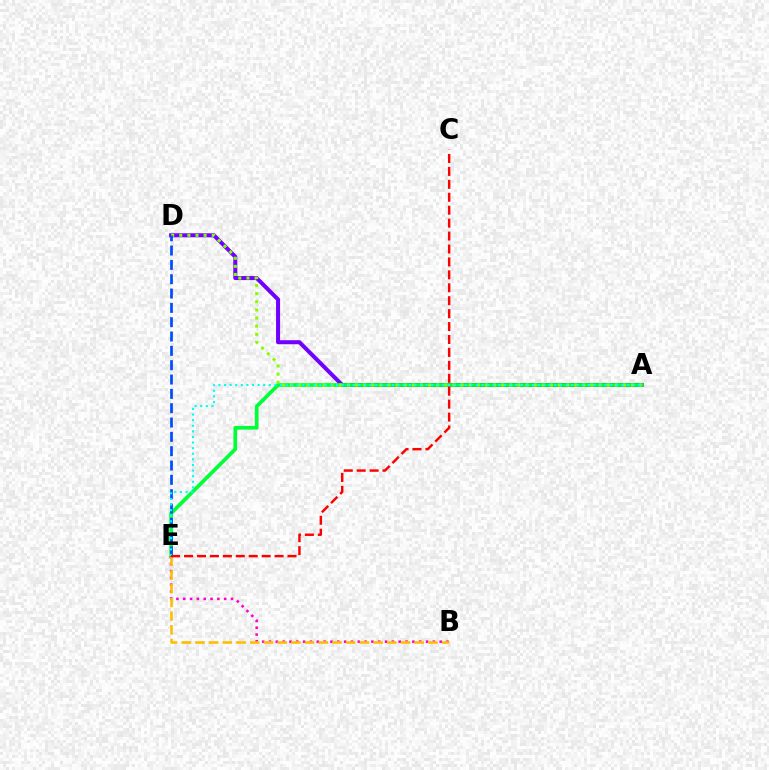{('A', 'D'): [{'color': '#7200ff', 'line_style': 'solid', 'thickness': 2.9}, {'color': '#84ff00', 'line_style': 'dotted', 'thickness': 2.21}], ('A', 'E'): [{'color': '#00ff39', 'line_style': 'solid', 'thickness': 2.67}, {'color': '#00fff6', 'line_style': 'dotted', 'thickness': 1.52}], ('B', 'E'): [{'color': '#ff00cf', 'line_style': 'dotted', 'thickness': 1.85}, {'color': '#ffbd00', 'line_style': 'dashed', 'thickness': 1.86}], ('D', 'E'): [{'color': '#004bff', 'line_style': 'dashed', 'thickness': 1.95}], ('C', 'E'): [{'color': '#ff0000', 'line_style': 'dashed', 'thickness': 1.76}]}